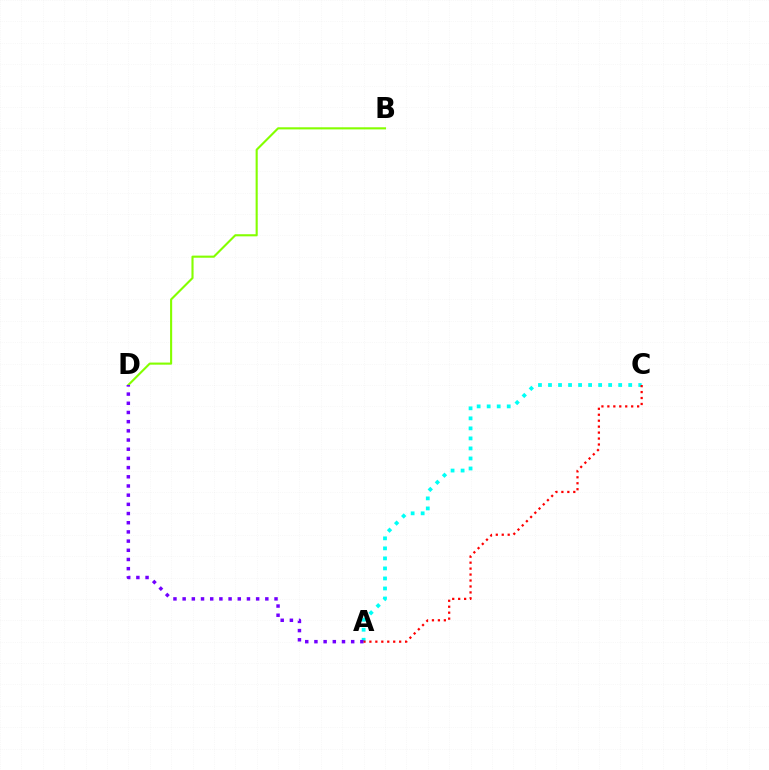{('B', 'D'): [{'color': '#84ff00', 'line_style': 'solid', 'thickness': 1.52}], ('A', 'C'): [{'color': '#00fff6', 'line_style': 'dotted', 'thickness': 2.72}, {'color': '#ff0000', 'line_style': 'dotted', 'thickness': 1.62}], ('A', 'D'): [{'color': '#7200ff', 'line_style': 'dotted', 'thickness': 2.5}]}